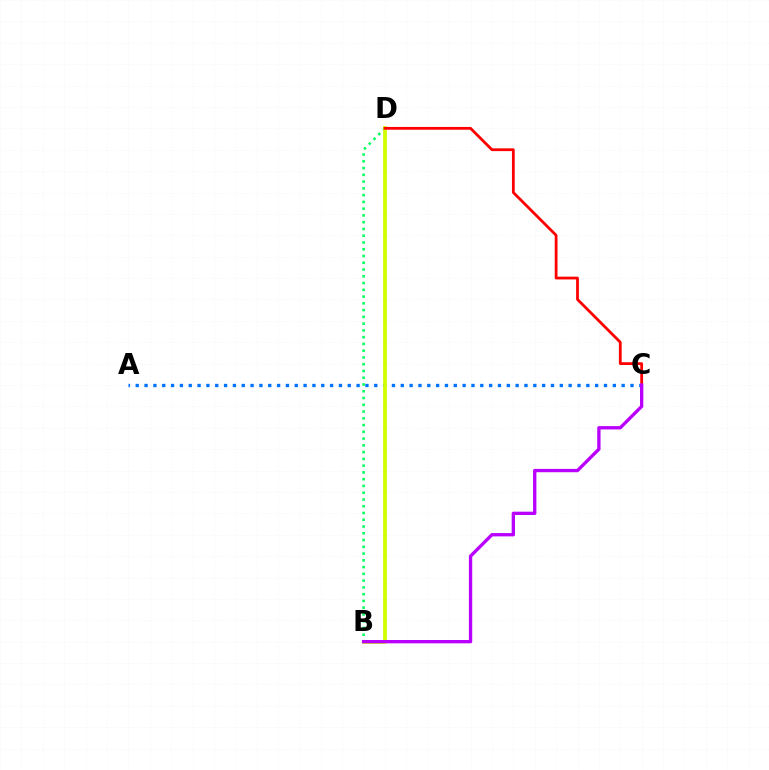{('A', 'C'): [{'color': '#0074ff', 'line_style': 'dotted', 'thickness': 2.4}], ('B', 'D'): [{'color': '#00ff5c', 'line_style': 'dotted', 'thickness': 1.84}, {'color': '#d1ff00', 'line_style': 'solid', 'thickness': 2.73}], ('C', 'D'): [{'color': '#ff0000', 'line_style': 'solid', 'thickness': 2.0}], ('B', 'C'): [{'color': '#b900ff', 'line_style': 'solid', 'thickness': 2.4}]}